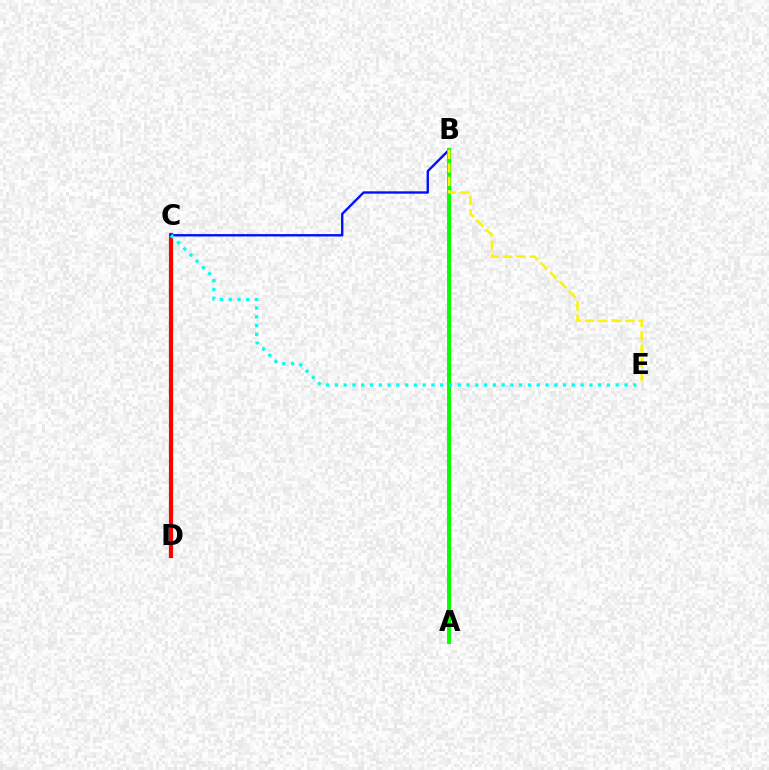{('C', 'D'): [{'color': '#ff0000', 'line_style': 'solid', 'thickness': 3.0}], ('A', 'B'): [{'color': '#ee00ff', 'line_style': 'dashed', 'thickness': 2.24}, {'color': '#08ff00', 'line_style': 'solid', 'thickness': 2.84}], ('B', 'C'): [{'color': '#0010ff', 'line_style': 'solid', 'thickness': 1.72}], ('C', 'E'): [{'color': '#00fff6', 'line_style': 'dotted', 'thickness': 2.38}], ('B', 'E'): [{'color': '#fcf500', 'line_style': 'dashed', 'thickness': 1.83}]}